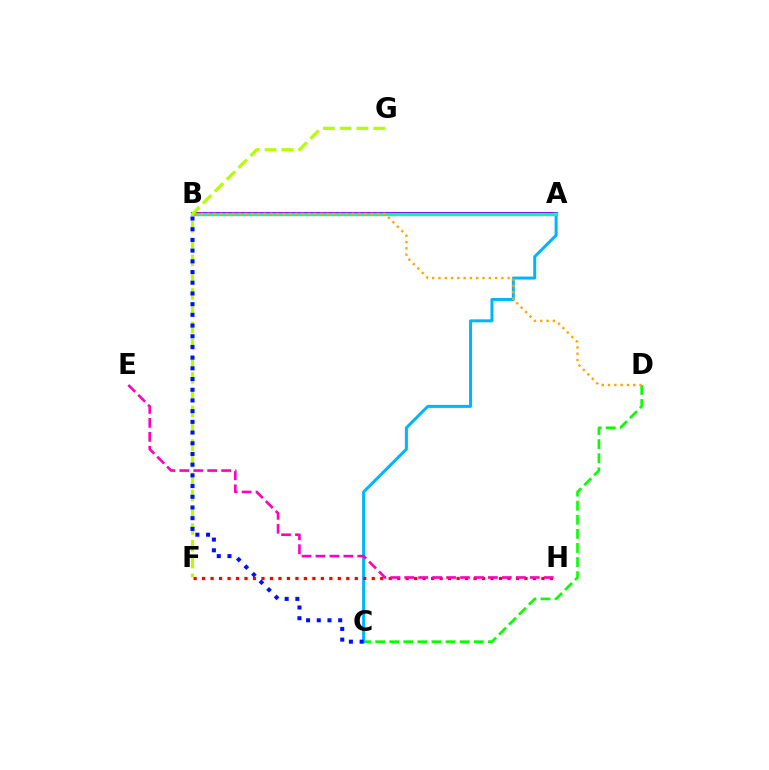{('C', 'D'): [{'color': '#08ff00', 'line_style': 'dashed', 'thickness': 1.91}], ('A', 'B'): [{'color': '#9b00ff', 'line_style': 'solid', 'thickness': 2.97}, {'color': '#00ff9d', 'line_style': 'solid', 'thickness': 2.31}], ('A', 'C'): [{'color': '#00b5ff', 'line_style': 'solid', 'thickness': 2.16}], ('F', 'H'): [{'color': '#ff0000', 'line_style': 'dotted', 'thickness': 2.3}], ('F', 'G'): [{'color': '#b3ff00', 'line_style': 'dashed', 'thickness': 2.28}], ('E', 'H'): [{'color': '#ff00bd', 'line_style': 'dashed', 'thickness': 1.89}], ('B', 'D'): [{'color': '#ffa500', 'line_style': 'dotted', 'thickness': 1.71}], ('B', 'C'): [{'color': '#0010ff', 'line_style': 'dotted', 'thickness': 2.91}]}